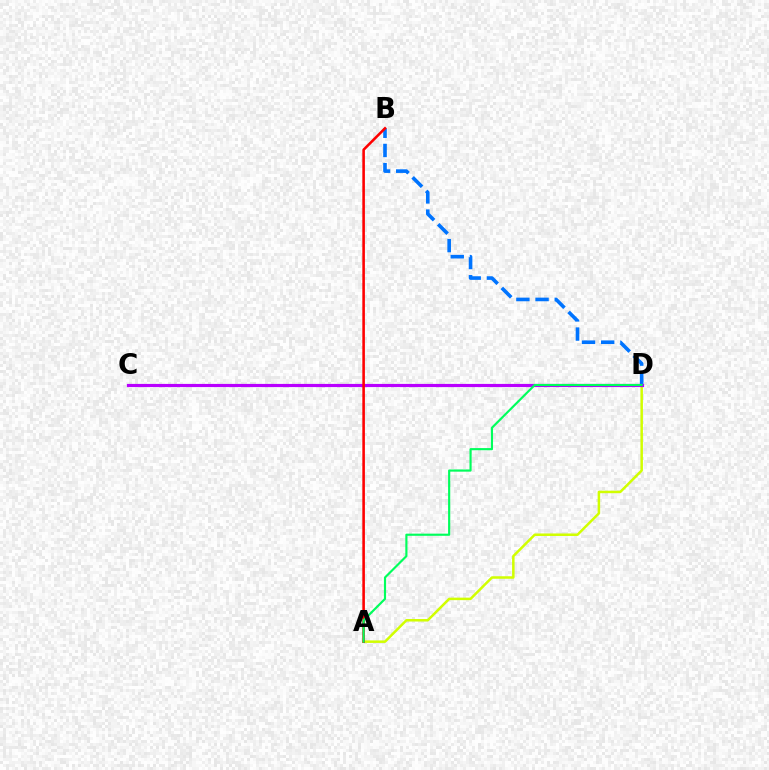{('A', 'D'): [{'color': '#d1ff00', 'line_style': 'solid', 'thickness': 1.8}, {'color': '#00ff5c', 'line_style': 'solid', 'thickness': 1.55}], ('B', 'D'): [{'color': '#0074ff', 'line_style': 'dashed', 'thickness': 2.61}], ('C', 'D'): [{'color': '#b900ff', 'line_style': 'solid', 'thickness': 2.29}], ('A', 'B'): [{'color': '#ff0000', 'line_style': 'solid', 'thickness': 1.86}]}